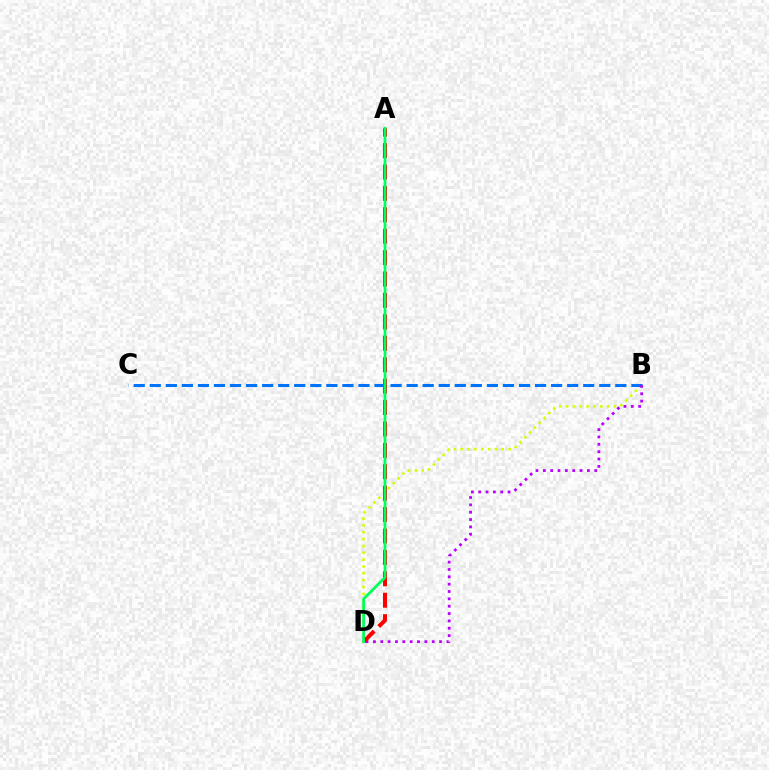{('B', 'D'): [{'color': '#d1ff00', 'line_style': 'dotted', 'thickness': 1.86}, {'color': '#b900ff', 'line_style': 'dotted', 'thickness': 2.0}], ('B', 'C'): [{'color': '#0074ff', 'line_style': 'dashed', 'thickness': 2.18}], ('A', 'D'): [{'color': '#ff0000', 'line_style': 'dashed', 'thickness': 2.91}, {'color': '#00ff5c', 'line_style': 'solid', 'thickness': 1.98}]}